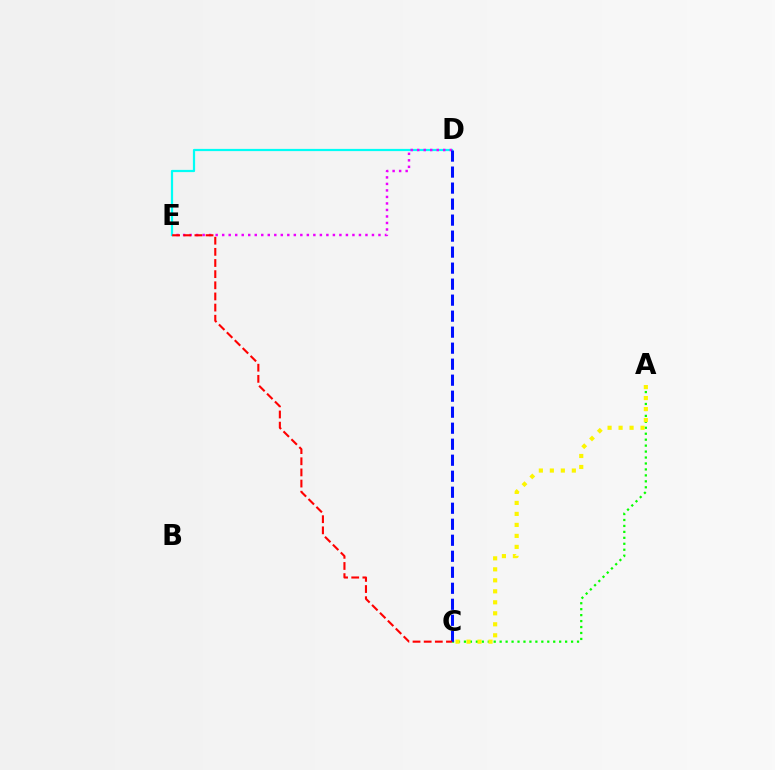{('D', 'E'): [{'color': '#00fff6', 'line_style': 'solid', 'thickness': 1.6}, {'color': '#ee00ff', 'line_style': 'dotted', 'thickness': 1.77}], ('A', 'C'): [{'color': '#08ff00', 'line_style': 'dotted', 'thickness': 1.62}, {'color': '#fcf500', 'line_style': 'dotted', 'thickness': 2.99}], ('C', 'D'): [{'color': '#0010ff', 'line_style': 'dashed', 'thickness': 2.17}], ('C', 'E'): [{'color': '#ff0000', 'line_style': 'dashed', 'thickness': 1.51}]}